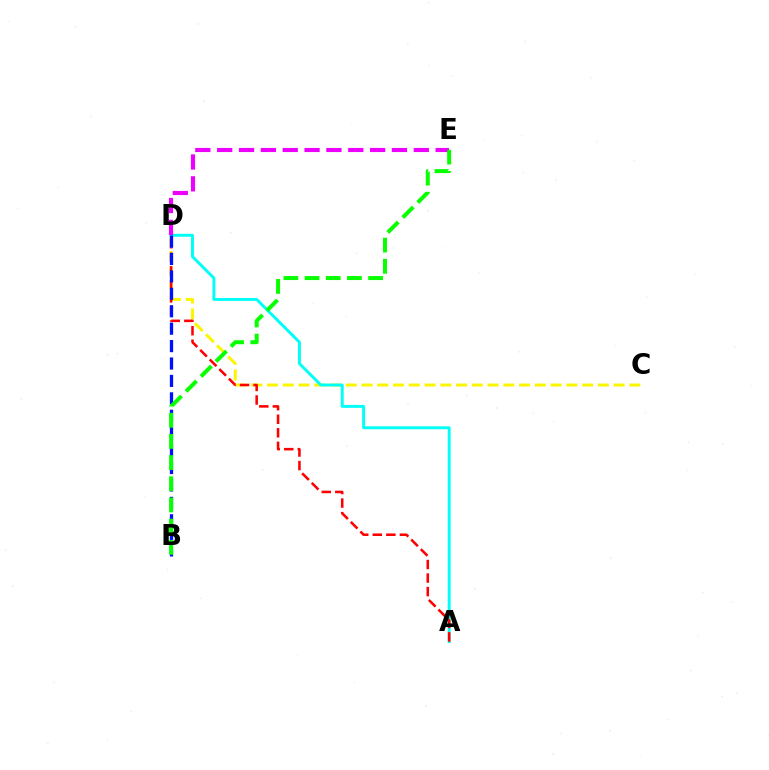{('C', 'D'): [{'color': '#fcf500', 'line_style': 'dashed', 'thickness': 2.14}], ('A', 'D'): [{'color': '#00fff6', 'line_style': 'solid', 'thickness': 2.11}, {'color': '#ff0000', 'line_style': 'dashed', 'thickness': 1.84}], ('B', 'D'): [{'color': '#0010ff', 'line_style': 'dashed', 'thickness': 2.37}], ('D', 'E'): [{'color': '#ee00ff', 'line_style': 'dashed', 'thickness': 2.97}], ('B', 'E'): [{'color': '#08ff00', 'line_style': 'dashed', 'thickness': 2.88}]}